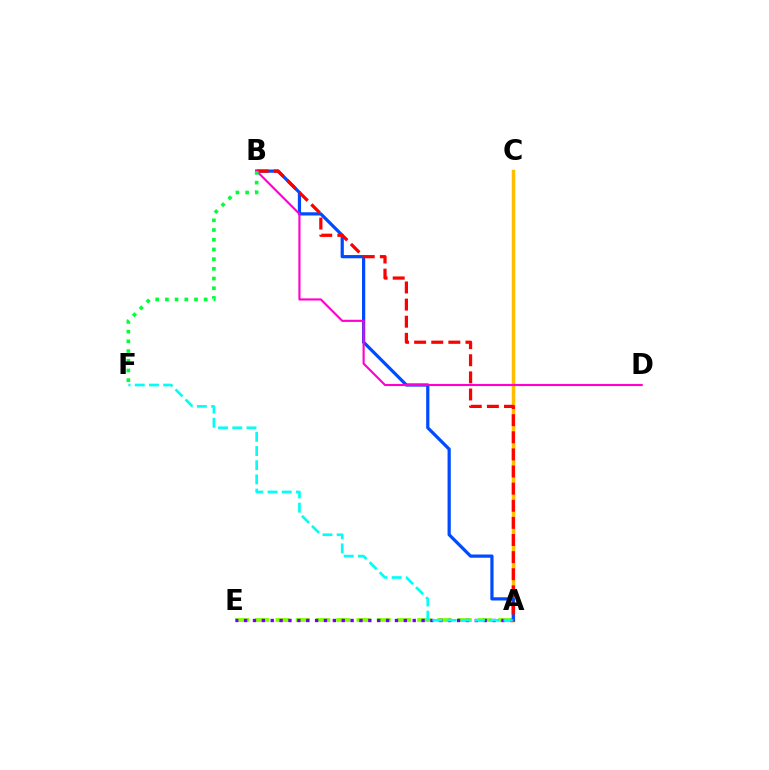{('A', 'E'): [{'color': '#84ff00', 'line_style': 'dashed', 'thickness': 2.75}, {'color': '#7200ff', 'line_style': 'dotted', 'thickness': 2.41}], ('A', 'C'): [{'color': '#ffbd00', 'line_style': 'solid', 'thickness': 2.52}], ('A', 'B'): [{'color': '#004bff', 'line_style': 'solid', 'thickness': 2.32}, {'color': '#ff0000', 'line_style': 'dashed', 'thickness': 2.33}], ('A', 'F'): [{'color': '#00fff6', 'line_style': 'dashed', 'thickness': 1.93}], ('B', 'D'): [{'color': '#ff00cf', 'line_style': 'solid', 'thickness': 1.54}], ('B', 'F'): [{'color': '#00ff39', 'line_style': 'dotted', 'thickness': 2.64}]}